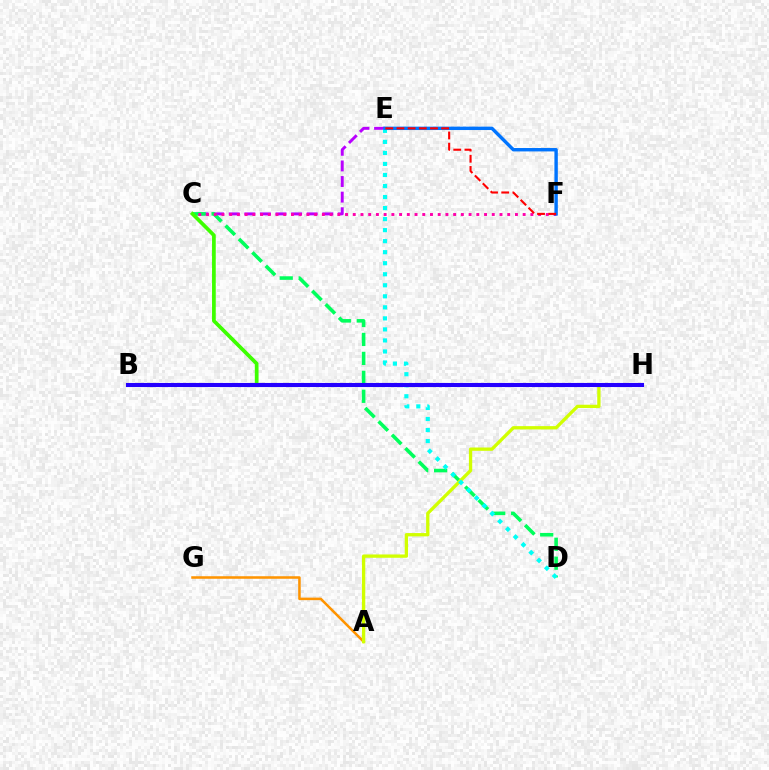{('A', 'G'): [{'color': '#ff9400', 'line_style': 'solid', 'thickness': 1.83}], ('C', 'E'): [{'color': '#b900ff', 'line_style': 'dashed', 'thickness': 2.12}], ('C', 'D'): [{'color': '#00ff5c', 'line_style': 'dashed', 'thickness': 2.57}], ('C', 'F'): [{'color': '#ff00ac', 'line_style': 'dotted', 'thickness': 2.1}], ('A', 'H'): [{'color': '#d1ff00', 'line_style': 'solid', 'thickness': 2.38}], ('D', 'E'): [{'color': '#00fff6', 'line_style': 'dotted', 'thickness': 3.0}], ('C', 'H'): [{'color': '#3dff00', 'line_style': 'solid', 'thickness': 2.67}], ('E', 'F'): [{'color': '#0074ff', 'line_style': 'solid', 'thickness': 2.45}, {'color': '#ff0000', 'line_style': 'dashed', 'thickness': 1.52}], ('B', 'H'): [{'color': '#2500ff', 'line_style': 'solid', 'thickness': 2.93}]}